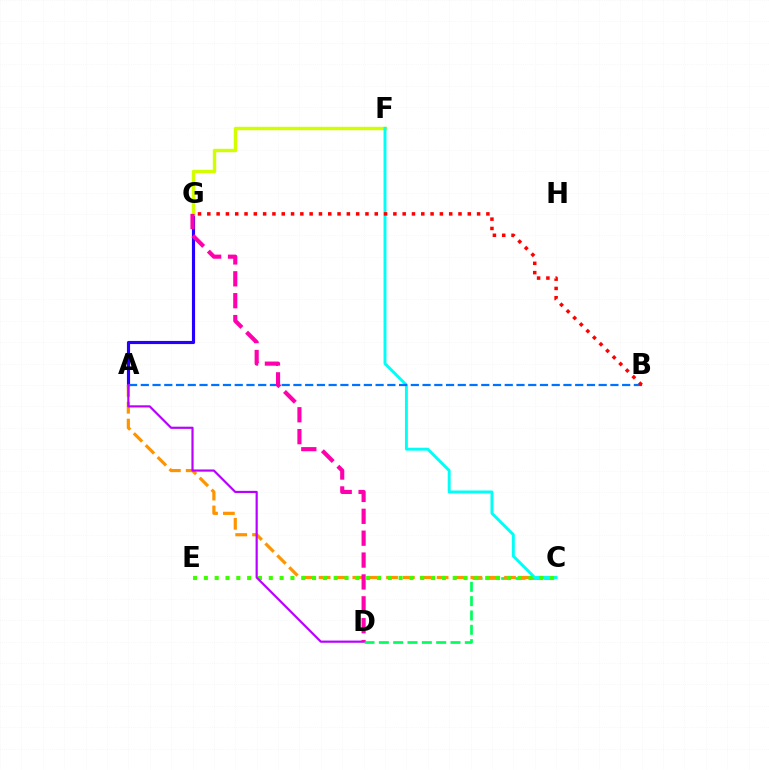{('C', 'D'): [{'color': '#00ff5c', 'line_style': 'dashed', 'thickness': 1.95}], ('A', 'G'): [{'color': '#2500ff', 'line_style': 'solid', 'thickness': 2.26}], ('F', 'G'): [{'color': '#d1ff00', 'line_style': 'solid', 'thickness': 2.46}], ('A', 'C'): [{'color': '#ff9400', 'line_style': 'dashed', 'thickness': 2.29}], ('C', 'F'): [{'color': '#00fff6', 'line_style': 'solid', 'thickness': 2.1}], ('C', 'E'): [{'color': '#3dff00', 'line_style': 'dotted', 'thickness': 2.94}], ('A', 'D'): [{'color': '#b900ff', 'line_style': 'solid', 'thickness': 1.57}], ('A', 'B'): [{'color': '#0074ff', 'line_style': 'dashed', 'thickness': 1.59}], ('B', 'G'): [{'color': '#ff0000', 'line_style': 'dotted', 'thickness': 2.53}], ('D', 'G'): [{'color': '#ff00ac', 'line_style': 'dashed', 'thickness': 2.97}]}